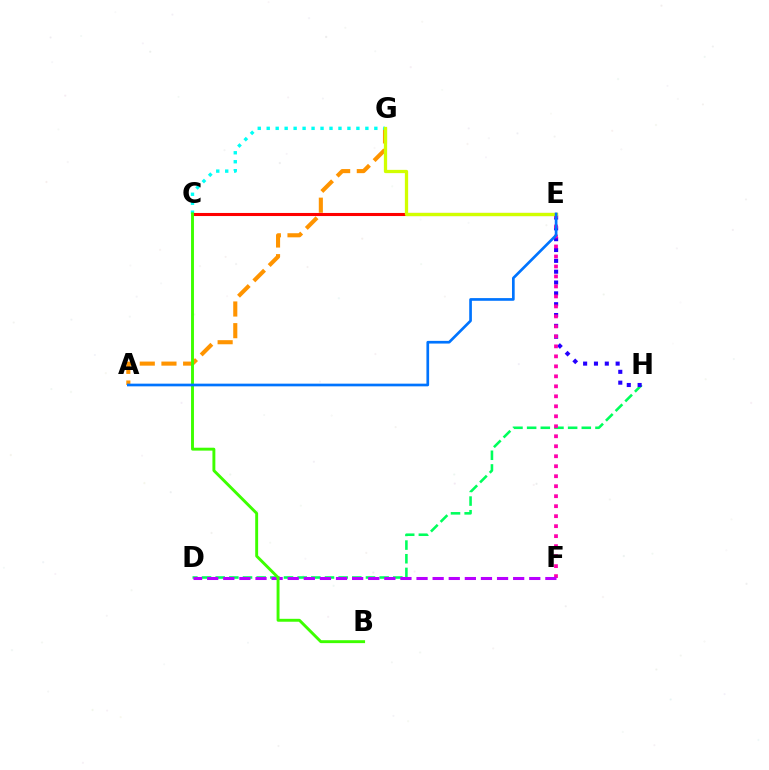{('D', 'H'): [{'color': '#00ff5c', 'line_style': 'dashed', 'thickness': 1.86}], ('A', 'G'): [{'color': '#ff9400', 'line_style': 'dashed', 'thickness': 2.95}], ('C', 'G'): [{'color': '#00fff6', 'line_style': 'dotted', 'thickness': 2.44}], ('E', 'H'): [{'color': '#2500ff', 'line_style': 'dotted', 'thickness': 2.95}], ('C', 'E'): [{'color': '#ff0000', 'line_style': 'solid', 'thickness': 2.22}], ('E', 'F'): [{'color': '#ff00ac', 'line_style': 'dotted', 'thickness': 2.71}], ('E', 'G'): [{'color': '#d1ff00', 'line_style': 'solid', 'thickness': 2.36}], ('D', 'F'): [{'color': '#b900ff', 'line_style': 'dashed', 'thickness': 2.19}], ('B', 'C'): [{'color': '#3dff00', 'line_style': 'solid', 'thickness': 2.1}], ('A', 'E'): [{'color': '#0074ff', 'line_style': 'solid', 'thickness': 1.93}]}